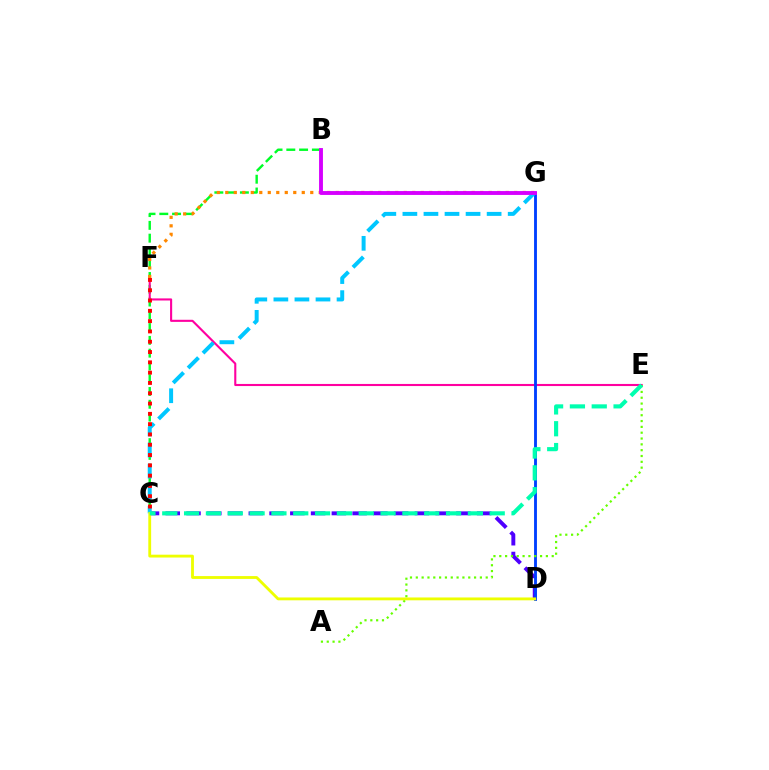{('C', 'D'): [{'color': '#4f00ff', 'line_style': 'dashed', 'thickness': 2.82}, {'color': '#eeff00', 'line_style': 'solid', 'thickness': 2.04}], ('B', 'C'): [{'color': '#00ff27', 'line_style': 'dashed', 'thickness': 1.74}], ('E', 'F'): [{'color': '#ff00a0', 'line_style': 'solid', 'thickness': 1.51}], ('F', 'G'): [{'color': '#ff8800', 'line_style': 'dotted', 'thickness': 2.31}], ('D', 'G'): [{'color': '#003fff', 'line_style': 'solid', 'thickness': 2.06}], ('C', 'G'): [{'color': '#00c7ff', 'line_style': 'dashed', 'thickness': 2.86}], ('B', 'G'): [{'color': '#d600ff', 'line_style': 'solid', 'thickness': 2.79}], ('C', 'F'): [{'color': '#ff0000', 'line_style': 'dotted', 'thickness': 2.8}], ('A', 'E'): [{'color': '#66ff00', 'line_style': 'dotted', 'thickness': 1.58}], ('C', 'E'): [{'color': '#00ffaf', 'line_style': 'dashed', 'thickness': 2.97}]}